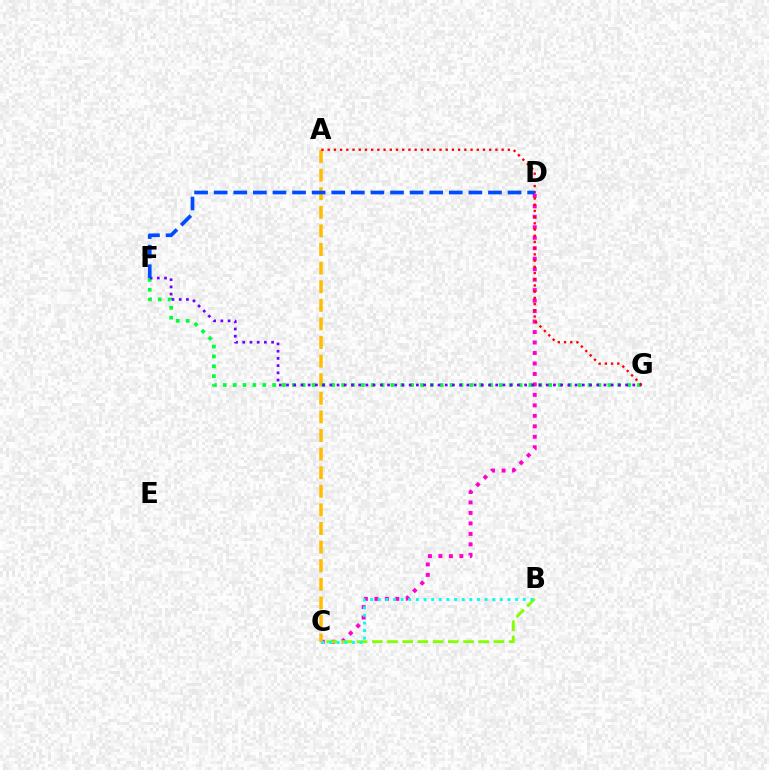{('C', 'D'): [{'color': '#ff00cf', 'line_style': 'dotted', 'thickness': 2.85}], ('B', 'C'): [{'color': '#84ff00', 'line_style': 'dashed', 'thickness': 2.06}, {'color': '#00fff6', 'line_style': 'dotted', 'thickness': 2.07}], ('A', 'C'): [{'color': '#ffbd00', 'line_style': 'dashed', 'thickness': 2.53}], ('F', 'G'): [{'color': '#00ff39', 'line_style': 'dotted', 'thickness': 2.68}, {'color': '#7200ff', 'line_style': 'dotted', 'thickness': 1.96}], ('A', 'G'): [{'color': '#ff0000', 'line_style': 'dotted', 'thickness': 1.69}], ('D', 'F'): [{'color': '#004bff', 'line_style': 'dashed', 'thickness': 2.66}]}